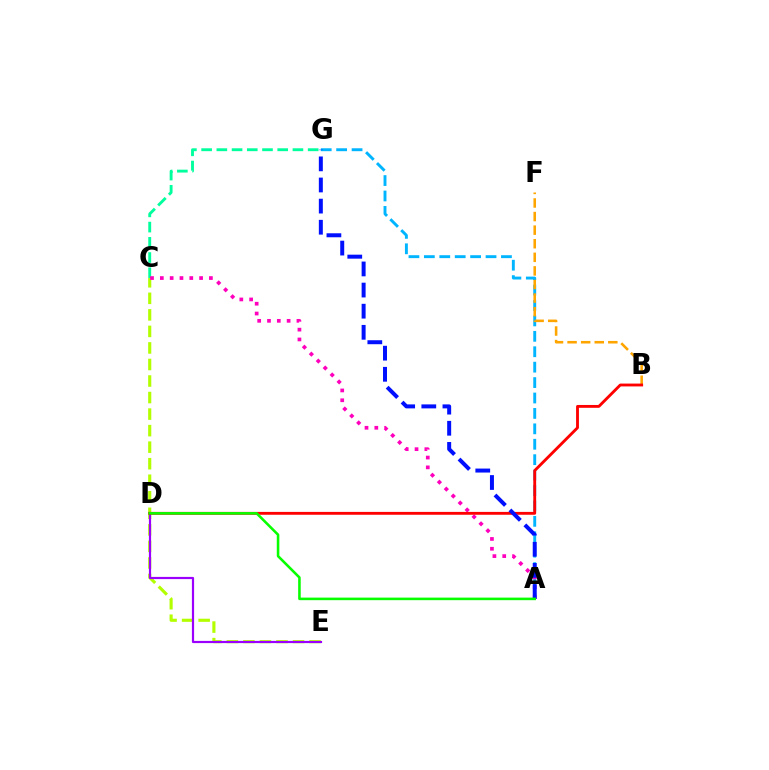{('C', 'E'): [{'color': '#b3ff00', 'line_style': 'dashed', 'thickness': 2.25}], ('C', 'G'): [{'color': '#00ff9d', 'line_style': 'dashed', 'thickness': 2.07}], ('D', 'E'): [{'color': '#9b00ff', 'line_style': 'solid', 'thickness': 1.58}], ('A', 'G'): [{'color': '#00b5ff', 'line_style': 'dashed', 'thickness': 2.09}, {'color': '#0010ff', 'line_style': 'dashed', 'thickness': 2.87}], ('B', 'F'): [{'color': '#ffa500', 'line_style': 'dashed', 'thickness': 1.85}], ('A', 'C'): [{'color': '#ff00bd', 'line_style': 'dotted', 'thickness': 2.67}], ('B', 'D'): [{'color': '#ff0000', 'line_style': 'solid', 'thickness': 2.05}], ('A', 'D'): [{'color': '#08ff00', 'line_style': 'solid', 'thickness': 1.85}]}